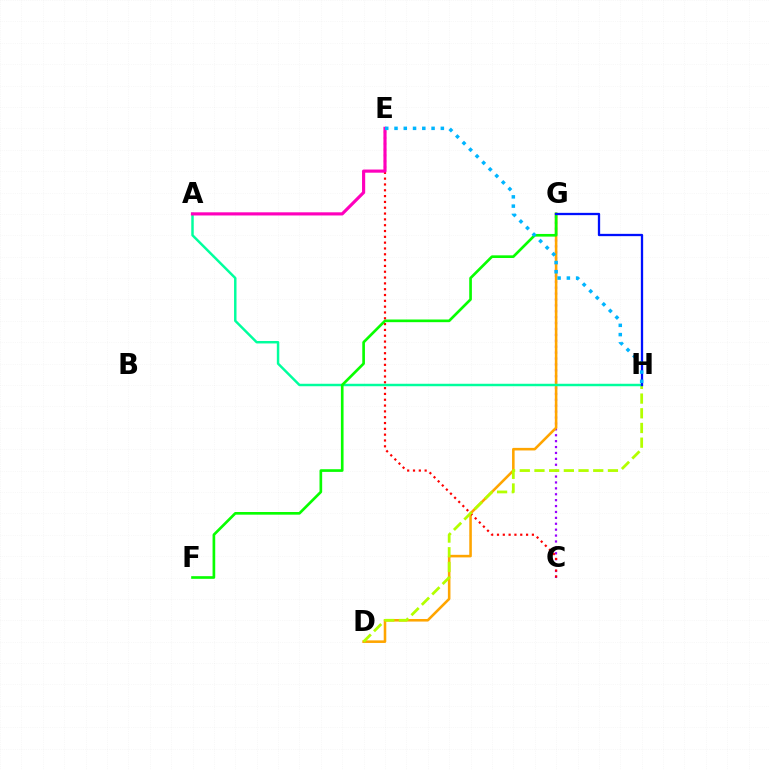{('C', 'G'): [{'color': '#9b00ff', 'line_style': 'dotted', 'thickness': 1.6}], ('D', 'G'): [{'color': '#ffa500', 'line_style': 'solid', 'thickness': 1.85}], ('C', 'E'): [{'color': '#ff0000', 'line_style': 'dotted', 'thickness': 1.58}], ('D', 'H'): [{'color': '#b3ff00', 'line_style': 'dashed', 'thickness': 2.0}], ('A', 'H'): [{'color': '#00ff9d', 'line_style': 'solid', 'thickness': 1.77}], ('F', 'G'): [{'color': '#08ff00', 'line_style': 'solid', 'thickness': 1.92}], ('G', 'H'): [{'color': '#0010ff', 'line_style': 'solid', 'thickness': 1.65}], ('A', 'E'): [{'color': '#ff00bd', 'line_style': 'solid', 'thickness': 2.27}], ('E', 'H'): [{'color': '#00b5ff', 'line_style': 'dotted', 'thickness': 2.52}]}